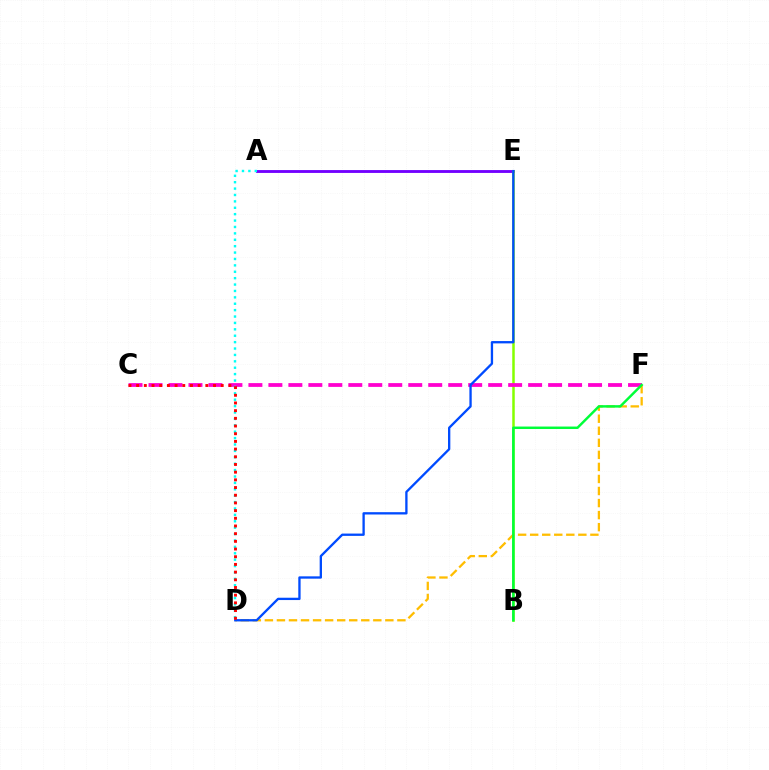{('A', 'E'): [{'color': '#7200ff', 'line_style': 'solid', 'thickness': 2.05}], ('B', 'E'): [{'color': '#84ff00', 'line_style': 'solid', 'thickness': 1.81}], ('C', 'F'): [{'color': '#ff00cf', 'line_style': 'dashed', 'thickness': 2.71}], ('D', 'F'): [{'color': '#ffbd00', 'line_style': 'dashed', 'thickness': 1.64}], ('A', 'D'): [{'color': '#00fff6', 'line_style': 'dotted', 'thickness': 1.74}], ('D', 'E'): [{'color': '#004bff', 'line_style': 'solid', 'thickness': 1.67}], ('B', 'F'): [{'color': '#00ff39', 'line_style': 'solid', 'thickness': 1.78}], ('C', 'D'): [{'color': '#ff0000', 'line_style': 'dotted', 'thickness': 2.09}]}